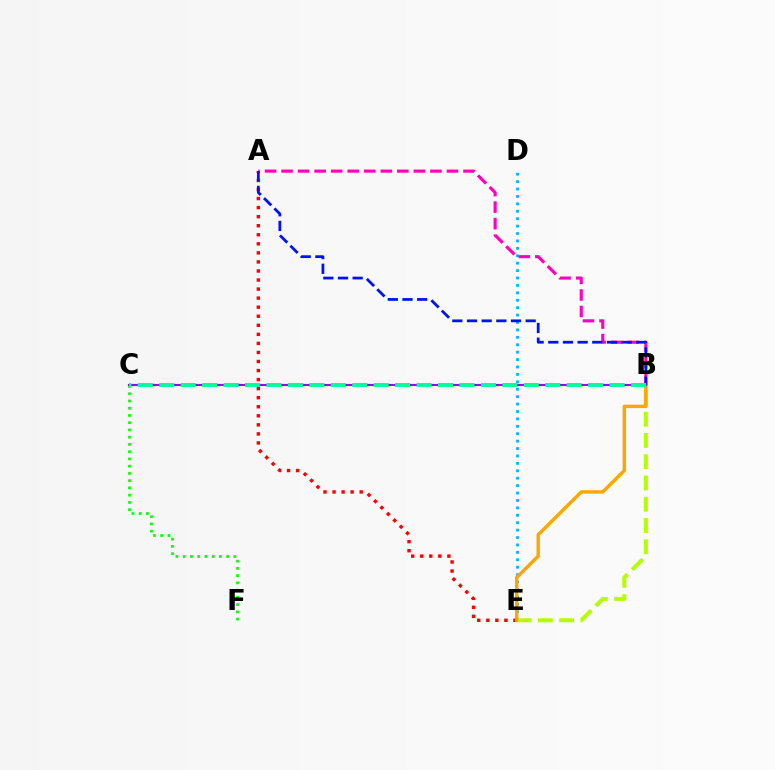{('A', 'E'): [{'color': '#ff0000', 'line_style': 'dotted', 'thickness': 2.46}], ('C', 'F'): [{'color': '#08ff00', 'line_style': 'dotted', 'thickness': 1.97}], ('D', 'E'): [{'color': '#00b5ff', 'line_style': 'dotted', 'thickness': 2.01}], ('A', 'B'): [{'color': '#ff00bd', 'line_style': 'dashed', 'thickness': 2.25}, {'color': '#0010ff', 'line_style': 'dashed', 'thickness': 1.99}], ('B', 'E'): [{'color': '#b3ff00', 'line_style': 'dashed', 'thickness': 2.89}, {'color': '#ffa500', 'line_style': 'solid', 'thickness': 2.45}], ('B', 'C'): [{'color': '#9b00ff', 'line_style': 'solid', 'thickness': 1.53}, {'color': '#00ff9d', 'line_style': 'dashed', 'thickness': 2.91}]}